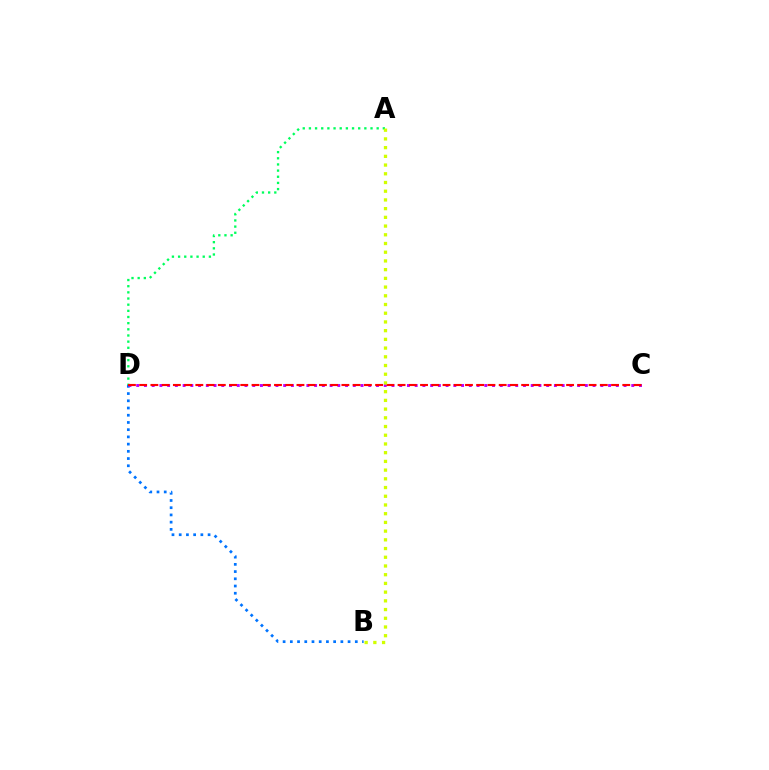{('A', 'D'): [{'color': '#00ff5c', 'line_style': 'dotted', 'thickness': 1.67}], ('B', 'D'): [{'color': '#0074ff', 'line_style': 'dotted', 'thickness': 1.96}], ('C', 'D'): [{'color': '#b900ff', 'line_style': 'dotted', 'thickness': 2.1}, {'color': '#ff0000', 'line_style': 'dashed', 'thickness': 1.53}], ('A', 'B'): [{'color': '#d1ff00', 'line_style': 'dotted', 'thickness': 2.37}]}